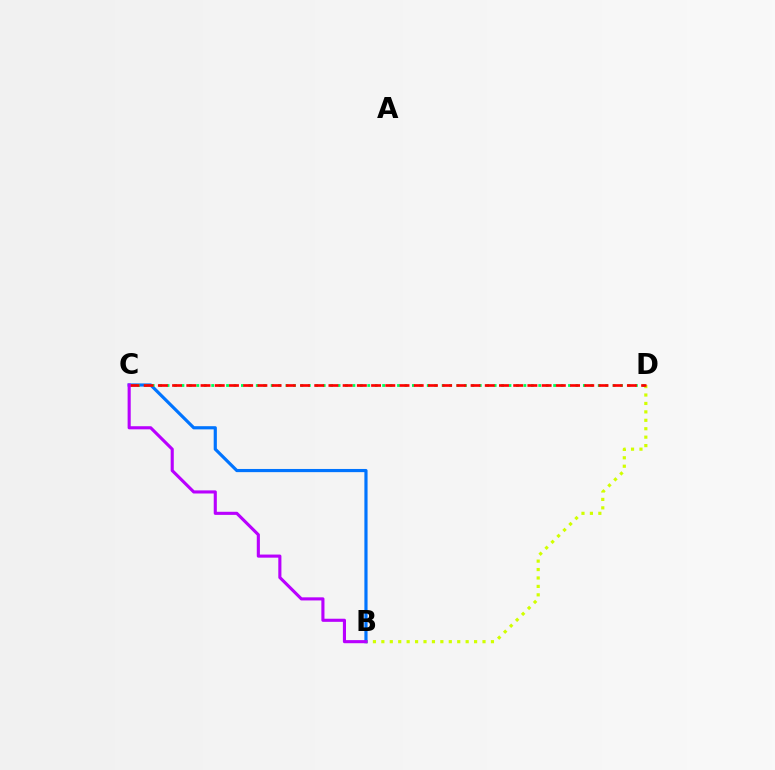{('B', 'D'): [{'color': '#d1ff00', 'line_style': 'dotted', 'thickness': 2.29}], ('B', 'C'): [{'color': '#0074ff', 'line_style': 'solid', 'thickness': 2.28}, {'color': '#b900ff', 'line_style': 'solid', 'thickness': 2.24}], ('C', 'D'): [{'color': '#00ff5c', 'line_style': 'dotted', 'thickness': 2.02}, {'color': '#ff0000', 'line_style': 'dashed', 'thickness': 1.93}]}